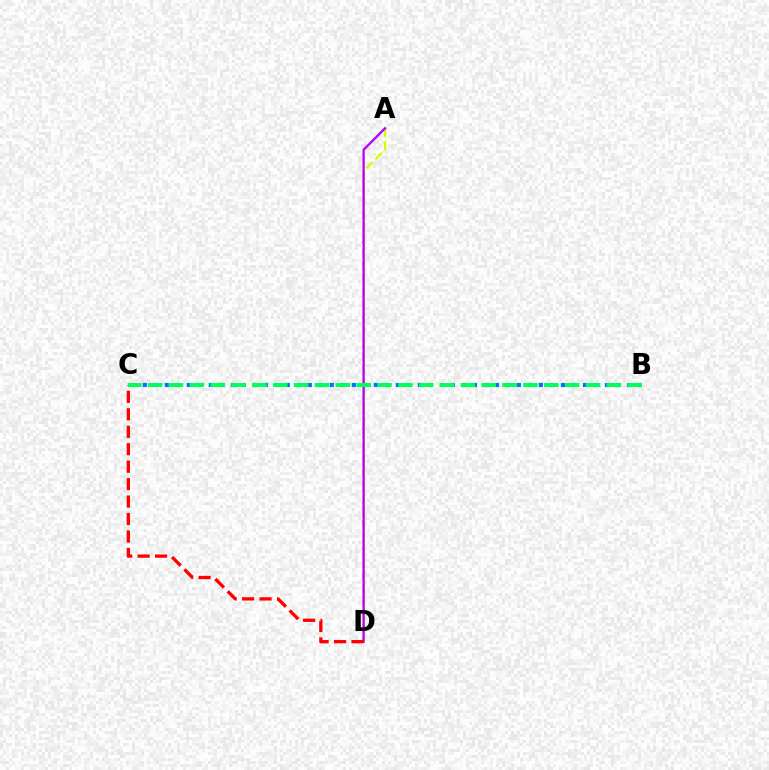{('A', 'D'): [{'color': '#d1ff00', 'line_style': 'dashed', 'thickness': 1.76}, {'color': '#b900ff', 'line_style': 'solid', 'thickness': 1.67}], ('C', 'D'): [{'color': '#ff0000', 'line_style': 'dashed', 'thickness': 2.37}], ('B', 'C'): [{'color': '#0074ff', 'line_style': 'dotted', 'thickness': 2.99}, {'color': '#00ff5c', 'line_style': 'dashed', 'thickness': 2.83}]}